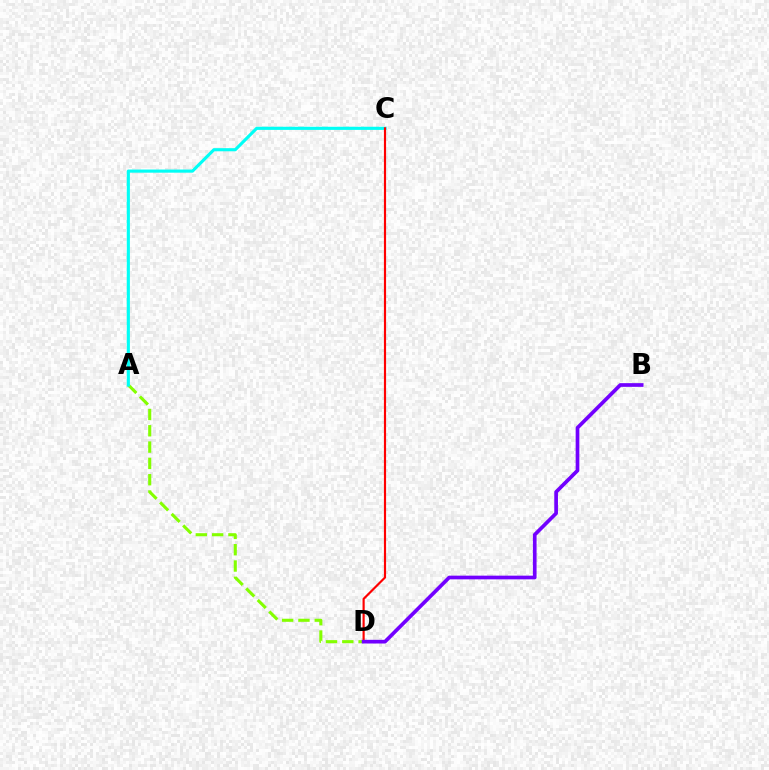{('A', 'D'): [{'color': '#84ff00', 'line_style': 'dashed', 'thickness': 2.22}], ('A', 'C'): [{'color': '#00fff6', 'line_style': 'solid', 'thickness': 2.25}], ('C', 'D'): [{'color': '#ff0000', 'line_style': 'solid', 'thickness': 1.56}], ('B', 'D'): [{'color': '#7200ff', 'line_style': 'solid', 'thickness': 2.65}]}